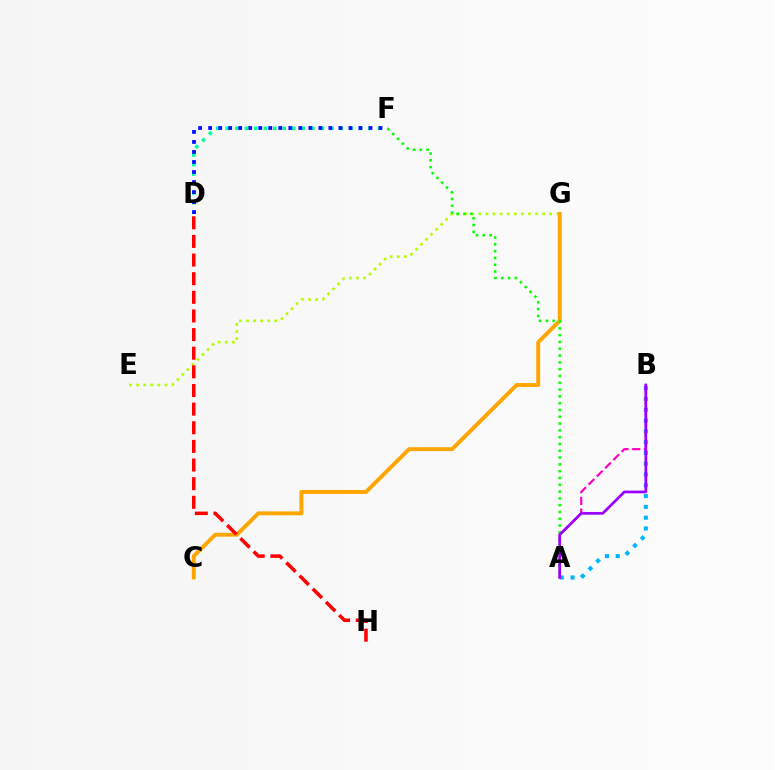{('E', 'G'): [{'color': '#b3ff00', 'line_style': 'dotted', 'thickness': 1.93}], ('C', 'G'): [{'color': '#ffa500', 'line_style': 'solid', 'thickness': 2.83}], ('A', 'B'): [{'color': '#00b5ff', 'line_style': 'dotted', 'thickness': 2.93}, {'color': '#ff00bd', 'line_style': 'dashed', 'thickness': 1.58}, {'color': '#9b00ff', 'line_style': 'solid', 'thickness': 1.95}], ('D', 'F'): [{'color': '#00ff9d', 'line_style': 'dotted', 'thickness': 2.59}, {'color': '#0010ff', 'line_style': 'dotted', 'thickness': 2.72}], ('A', 'F'): [{'color': '#08ff00', 'line_style': 'dotted', 'thickness': 1.85}], ('D', 'H'): [{'color': '#ff0000', 'line_style': 'dashed', 'thickness': 2.53}]}